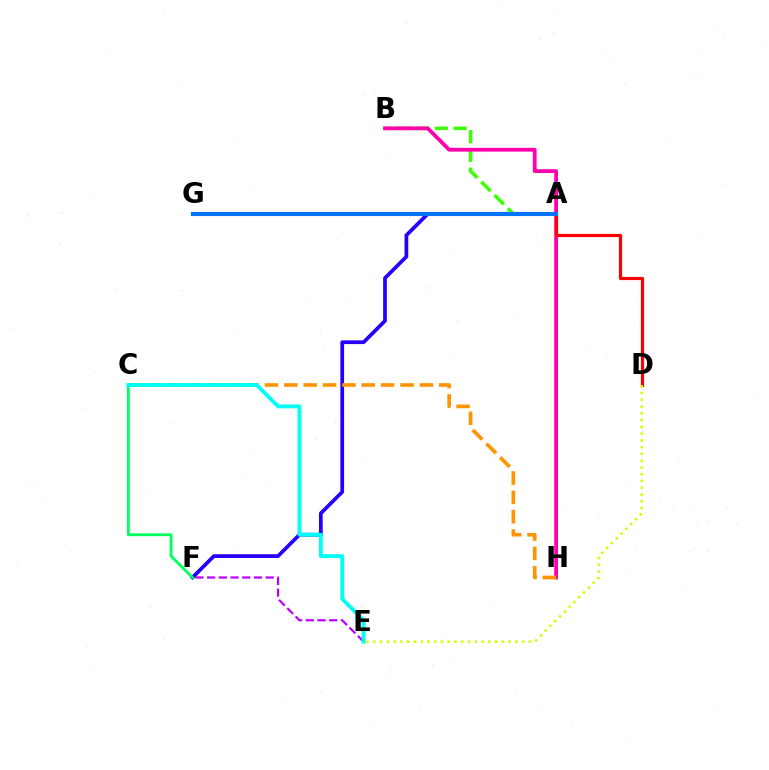{('E', 'F'): [{'color': '#b900ff', 'line_style': 'dashed', 'thickness': 1.59}], ('A', 'B'): [{'color': '#3dff00', 'line_style': 'dashed', 'thickness': 2.55}], ('B', 'H'): [{'color': '#ff00ac', 'line_style': 'solid', 'thickness': 2.73}], ('A', 'F'): [{'color': '#2500ff', 'line_style': 'solid', 'thickness': 2.68}], ('A', 'D'): [{'color': '#ff0000', 'line_style': 'solid', 'thickness': 2.3}], ('C', 'F'): [{'color': '#00ff5c', 'line_style': 'solid', 'thickness': 2.04}], ('D', 'E'): [{'color': '#d1ff00', 'line_style': 'dotted', 'thickness': 1.84}], ('C', 'H'): [{'color': '#ff9400', 'line_style': 'dashed', 'thickness': 2.63}], ('A', 'G'): [{'color': '#0074ff', 'line_style': 'solid', 'thickness': 2.94}], ('C', 'E'): [{'color': '#00fff6', 'line_style': 'solid', 'thickness': 2.78}]}